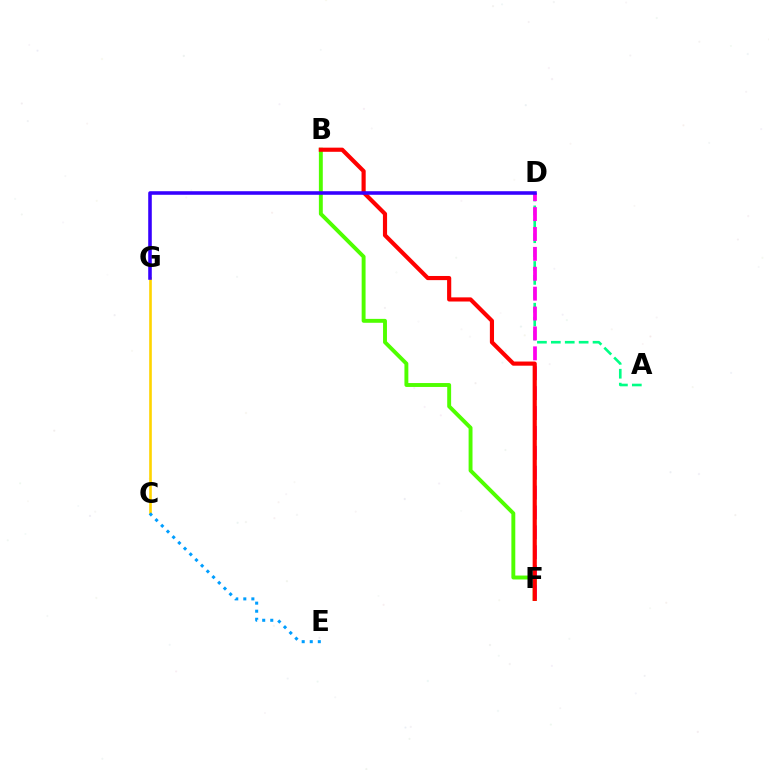{('A', 'D'): [{'color': '#00ff86', 'line_style': 'dashed', 'thickness': 1.89}], ('C', 'G'): [{'color': '#ffd500', 'line_style': 'solid', 'thickness': 1.89}], ('B', 'F'): [{'color': '#4fff00', 'line_style': 'solid', 'thickness': 2.81}, {'color': '#ff0000', 'line_style': 'solid', 'thickness': 2.99}], ('C', 'E'): [{'color': '#009eff', 'line_style': 'dotted', 'thickness': 2.19}], ('D', 'F'): [{'color': '#ff00ed', 'line_style': 'dashed', 'thickness': 2.7}], ('D', 'G'): [{'color': '#3700ff', 'line_style': 'solid', 'thickness': 2.57}]}